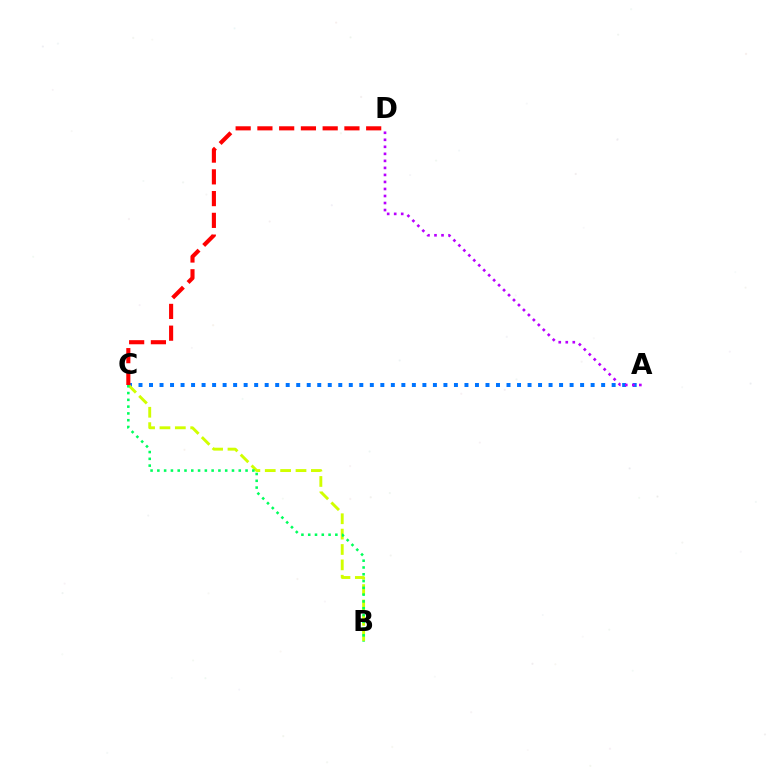{('A', 'C'): [{'color': '#0074ff', 'line_style': 'dotted', 'thickness': 2.86}], ('B', 'C'): [{'color': '#d1ff00', 'line_style': 'dashed', 'thickness': 2.09}, {'color': '#00ff5c', 'line_style': 'dotted', 'thickness': 1.84}], ('C', 'D'): [{'color': '#ff0000', 'line_style': 'dashed', 'thickness': 2.96}], ('A', 'D'): [{'color': '#b900ff', 'line_style': 'dotted', 'thickness': 1.91}]}